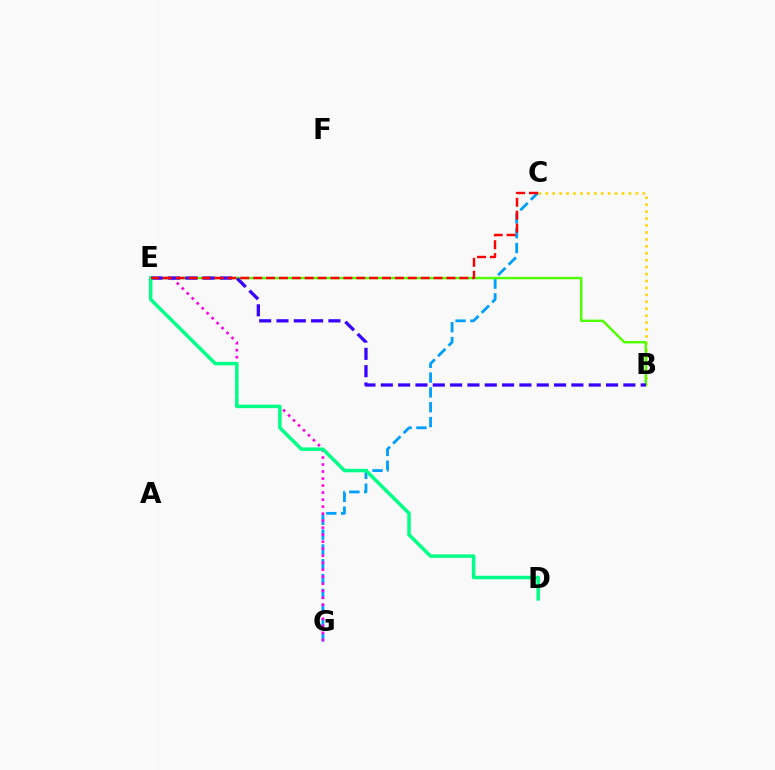{('C', 'G'): [{'color': '#009eff', 'line_style': 'dashed', 'thickness': 2.01}], ('B', 'C'): [{'color': '#ffd500', 'line_style': 'dotted', 'thickness': 1.88}], ('E', 'G'): [{'color': '#ff00ed', 'line_style': 'dotted', 'thickness': 1.91}], ('B', 'E'): [{'color': '#4fff00', 'line_style': 'solid', 'thickness': 1.74}, {'color': '#3700ff', 'line_style': 'dashed', 'thickness': 2.35}], ('D', 'E'): [{'color': '#00ff86', 'line_style': 'solid', 'thickness': 2.52}], ('C', 'E'): [{'color': '#ff0000', 'line_style': 'dashed', 'thickness': 1.75}]}